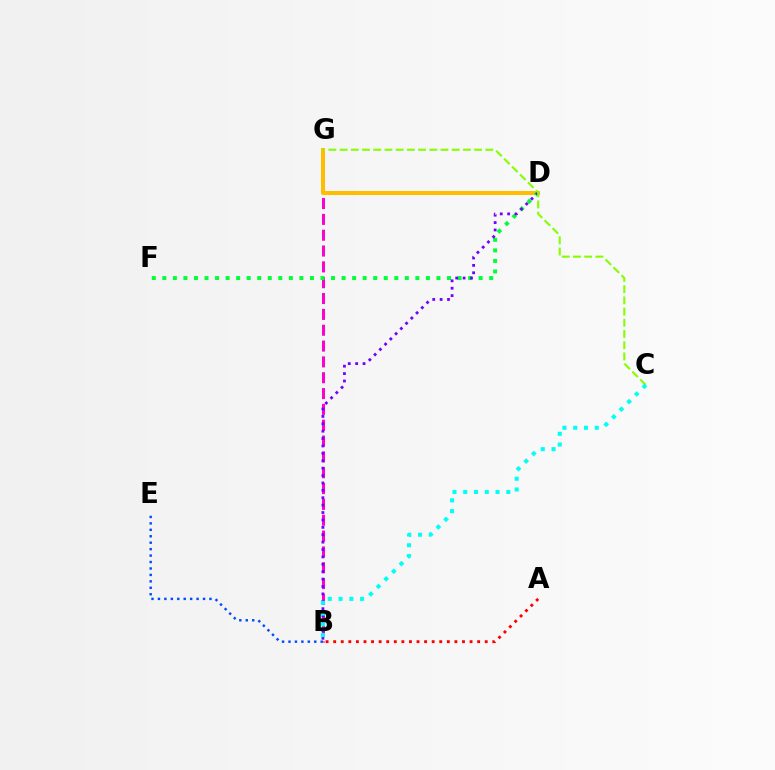{('B', 'G'): [{'color': '#ff00cf', 'line_style': 'dashed', 'thickness': 2.15}], ('D', 'G'): [{'color': '#ffbd00', 'line_style': 'solid', 'thickness': 2.87}], ('A', 'B'): [{'color': '#ff0000', 'line_style': 'dotted', 'thickness': 2.06}], ('D', 'F'): [{'color': '#00ff39', 'line_style': 'dotted', 'thickness': 2.86}], ('B', 'D'): [{'color': '#7200ff', 'line_style': 'dotted', 'thickness': 2.01}], ('C', 'G'): [{'color': '#84ff00', 'line_style': 'dashed', 'thickness': 1.52}], ('B', 'C'): [{'color': '#00fff6', 'line_style': 'dotted', 'thickness': 2.93}], ('B', 'E'): [{'color': '#004bff', 'line_style': 'dotted', 'thickness': 1.75}]}